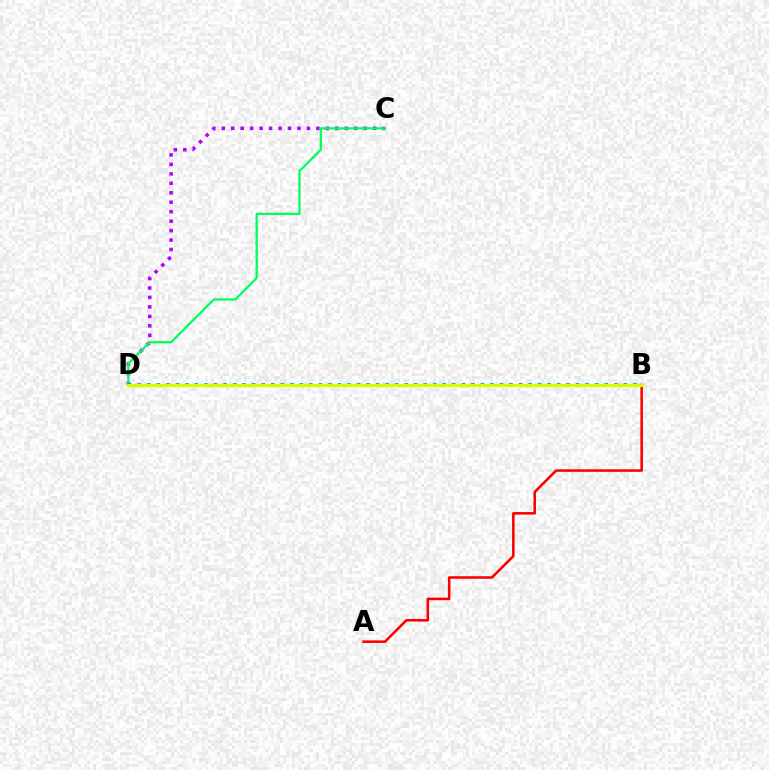{('C', 'D'): [{'color': '#b900ff', 'line_style': 'dotted', 'thickness': 2.57}, {'color': '#00ff5c', 'line_style': 'solid', 'thickness': 1.62}], ('A', 'B'): [{'color': '#ff0000', 'line_style': 'solid', 'thickness': 1.85}], ('B', 'D'): [{'color': '#0074ff', 'line_style': 'dotted', 'thickness': 2.59}, {'color': '#d1ff00', 'line_style': 'solid', 'thickness': 2.31}]}